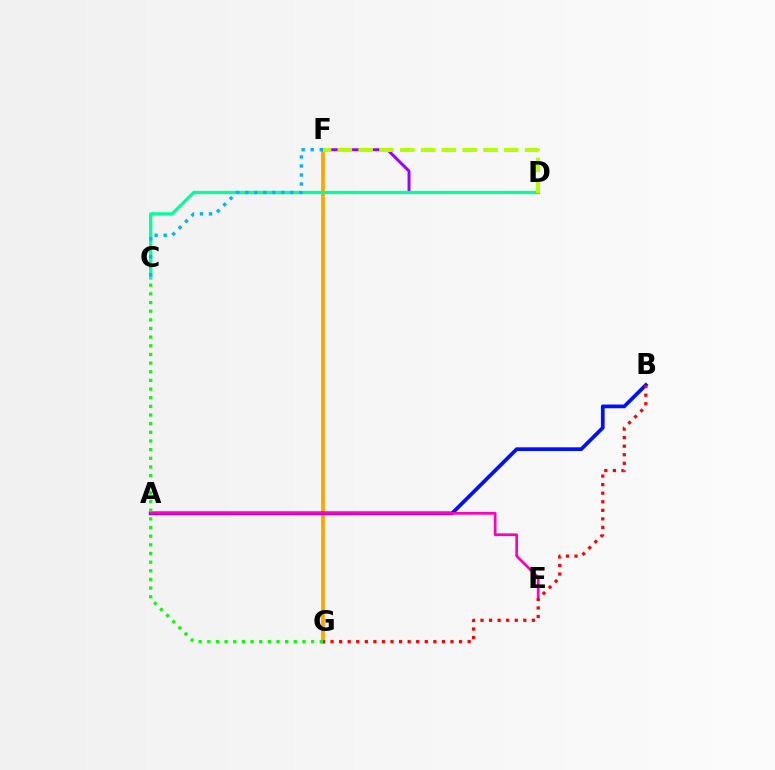{('F', 'G'): [{'color': '#ffa500', 'line_style': 'solid', 'thickness': 2.71}], ('D', 'F'): [{'color': '#9b00ff', 'line_style': 'solid', 'thickness': 2.12}, {'color': '#b3ff00', 'line_style': 'dashed', 'thickness': 2.83}], ('C', 'D'): [{'color': '#00ff9d', 'line_style': 'solid', 'thickness': 2.36}], ('A', 'B'): [{'color': '#0010ff', 'line_style': 'solid', 'thickness': 2.68}], ('A', 'E'): [{'color': '#ff00bd', 'line_style': 'solid', 'thickness': 1.95}], ('B', 'G'): [{'color': '#ff0000', 'line_style': 'dotted', 'thickness': 2.33}], ('C', 'F'): [{'color': '#00b5ff', 'line_style': 'dotted', 'thickness': 2.45}], ('C', 'G'): [{'color': '#08ff00', 'line_style': 'dotted', 'thickness': 2.35}]}